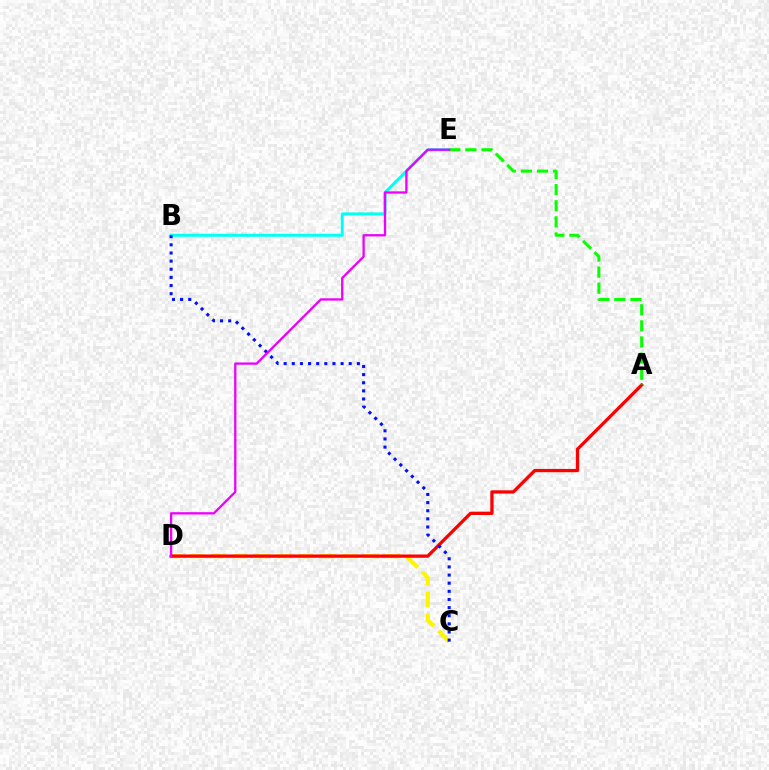{('C', 'D'): [{'color': '#fcf500', 'line_style': 'dashed', 'thickness': 2.96}], ('B', 'E'): [{'color': '#00fff6', 'line_style': 'solid', 'thickness': 2.14}], ('A', 'D'): [{'color': '#ff0000', 'line_style': 'solid', 'thickness': 2.36}], ('A', 'E'): [{'color': '#08ff00', 'line_style': 'dashed', 'thickness': 2.19}], ('B', 'C'): [{'color': '#0010ff', 'line_style': 'dotted', 'thickness': 2.21}], ('D', 'E'): [{'color': '#ee00ff', 'line_style': 'solid', 'thickness': 1.66}]}